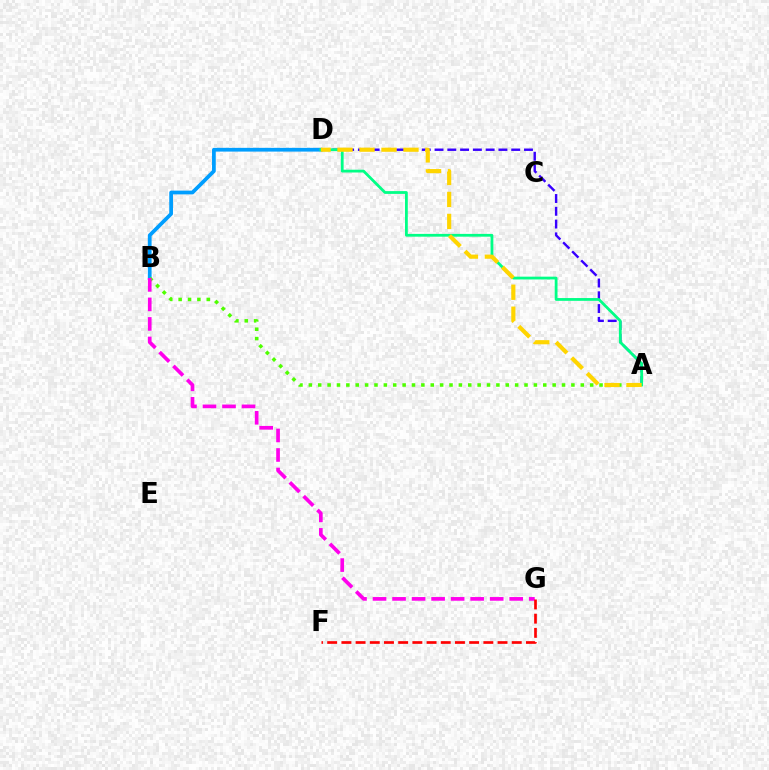{('A', 'D'): [{'color': '#3700ff', 'line_style': 'dashed', 'thickness': 1.74}, {'color': '#00ff86', 'line_style': 'solid', 'thickness': 2.0}, {'color': '#ffd500', 'line_style': 'dashed', 'thickness': 2.99}], ('B', 'D'): [{'color': '#009eff', 'line_style': 'solid', 'thickness': 2.69}], ('A', 'B'): [{'color': '#4fff00', 'line_style': 'dotted', 'thickness': 2.55}], ('B', 'G'): [{'color': '#ff00ed', 'line_style': 'dashed', 'thickness': 2.65}], ('F', 'G'): [{'color': '#ff0000', 'line_style': 'dashed', 'thickness': 1.93}]}